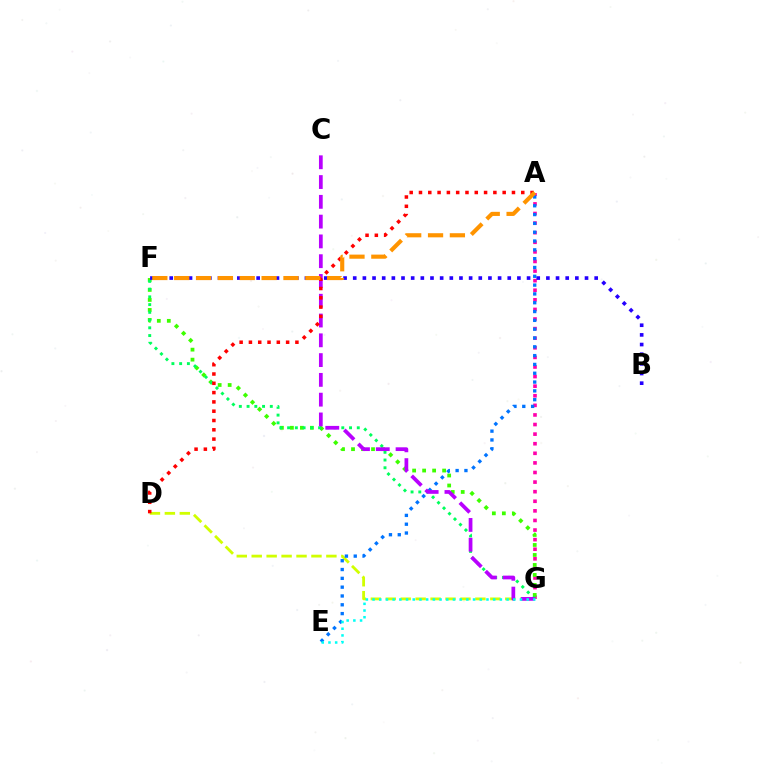{('A', 'G'): [{'color': '#ff00ac', 'line_style': 'dotted', 'thickness': 2.61}], ('F', 'G'): [{'color': '#3dff00', 'line_style': 'dotted', 'thickness': 2.72}, {'color': '#00ff5c', 'line_style': 'dotted', 'thickness': 2.1}], ('D', 'G'): [{'color': '#d1ff00', 'line_style': 'dashed', 'thickness': 2.03}], ('A', 'E'): [{'color': '#0074ff', 'line_style': 'dotted', 'thickness': 2.39}], ('C', 'G'): [{'color': '#b900ff', 'line_style': 'dashed', 'thickness': 2.69}], ('A', 'D'): [{'color': '#ff0000', 'line_style': 'dotted', 'thickness': 2.53}], ('B', 'F'): [{'color': '#2500ff', 'line_style': 'dotted', 'thickness': 2.62}], ('E', 'G'): [{'color': '#00fff6', 'line_style': 'dotted', 'thickness': 1.82}], ('A', 'F'): [{'color': '#ff9400', 'line_style': 'dashed', 'thickness': 2.97}]}